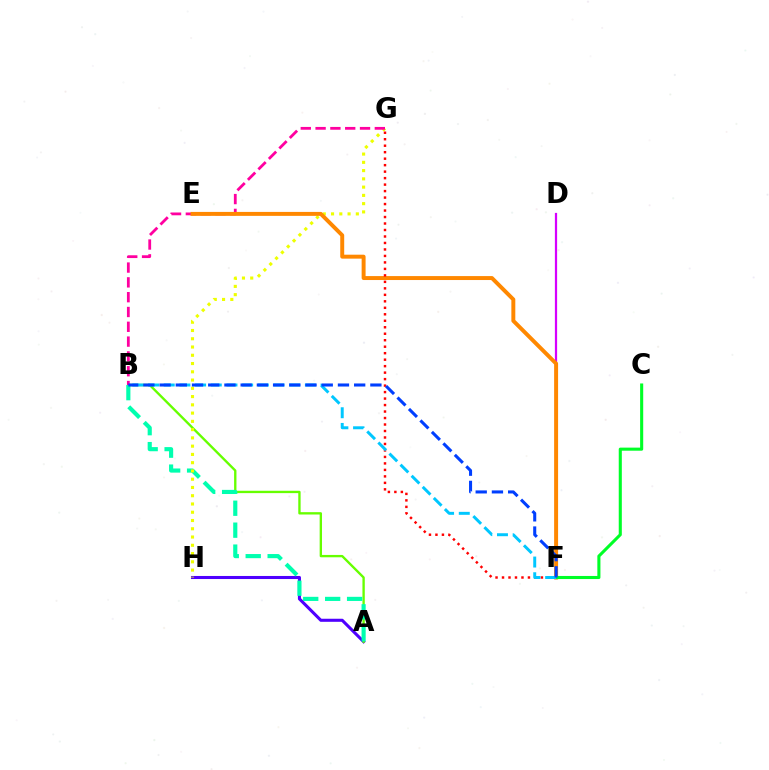{('A', 'H'): [{'color': '#4f00ff', 'line_style': 'solid', 'thickness': 2.21}], ('D', 'F'): [{'color': '#d600ff', 'line_style': 'solid', 'thickness': 1.61}], ('A', 'B'): [{'color': '#66ff00', 'line_style': 'solid', 'thickness': 1.69}, {'color': '#00ffaf', 'line_style': 'dashed', 'thickness': 2.98}], ('G', 'H'): [{'color': '#eeff00', 'line_style': 'dotted', 'thickness': 2.24}], ('B', 'G'): [{'color': '#ff00a0', 'line_style': 'dashed', 'thickness': 2.01}], ('E', 'F'): [{'color': '#ff8800', 'line_style': 'solid', 'thickness': 2.84}], ('C', 'F'): [{'color': '#00ff27', 'line_style': 'solid', 'thickness': 2.22}], ('F', 'G'): [{'color': '#ff0000', 'line_style': 'dotted', 'thickness': 1.76}], ('B', 'F'): [{'color': '#00c7ff', 'line_style': 'dashed', 'thickness': 2.13}, {'color': '#003fff', 'line_style': 'dashed', 'thickness': 2.2}]}